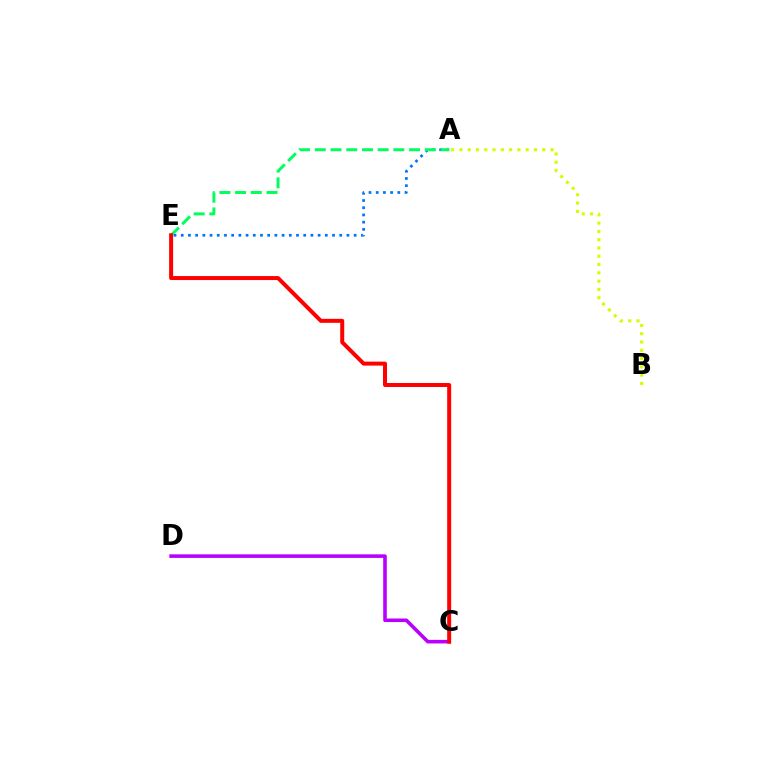{('A', 'E'): [{'color': '#0074ff', 'line_style': 'dotted', 'thickness': 1.96}, {'color': '#00ff5c', 'line_style': 'dashed', 'thickness': 2.13}], ('C', 'D'): [{'color': '#b900ff', 'line_style': 'solid', 'thickness': 2.57}], ('C', 'E'): [{'color': '#ff0000', 'line_style': 'solid', 'thickness': 2.87}], ('A', 'B'): [{'color': '#d1ff00', 'line_style': 'dotted', 'thickness': 2.25}]}